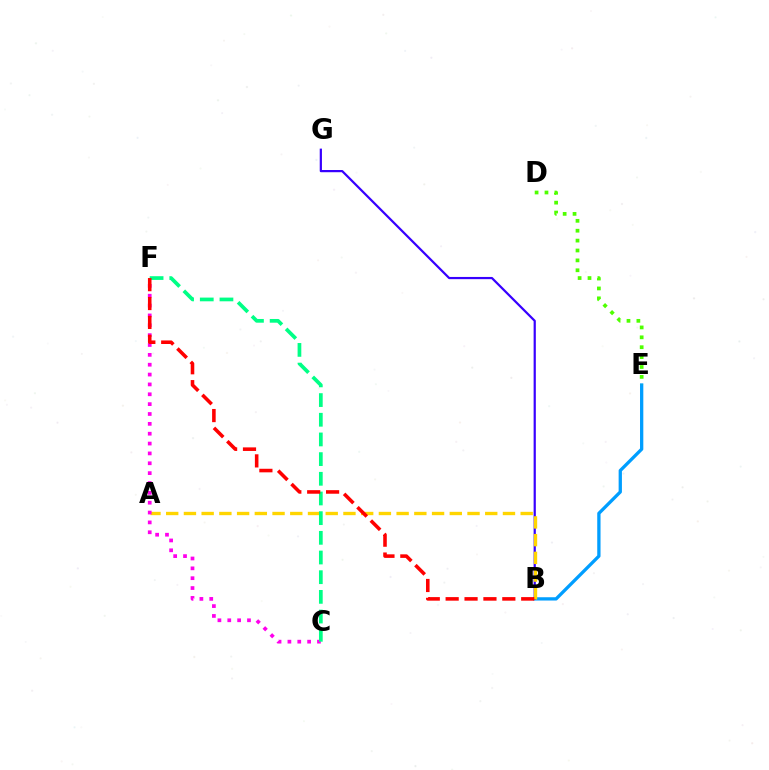{('B', 'E'): [{'color': '#009eff', 'line_style': 'solid', 'thickness': 2.37}], ('B', 'G'): [{'color': '#3700ff', 'line_style': 'solid', 'thickness': 1.59}], ('D', 'E'): [{'color': '#4fff00', 'line_style': 'dotted', 'thickness': 2.69}], ('A', 'B'): [{'color': '#ffd500', 'line_style': 'dashed', 'thickness': 2.41}], ('C', 'F'): [{'color': '#ff00ed', 'line_style': 'dotted', 'thickness': 2.68}, {'color': '#00ff86', 'line_style': 'dashed', 'thickness': 2.67}], ('B', 'F'): [{'color': '#ff0000', 'line_style': 'dashed', 'thickness': 2.57}]}